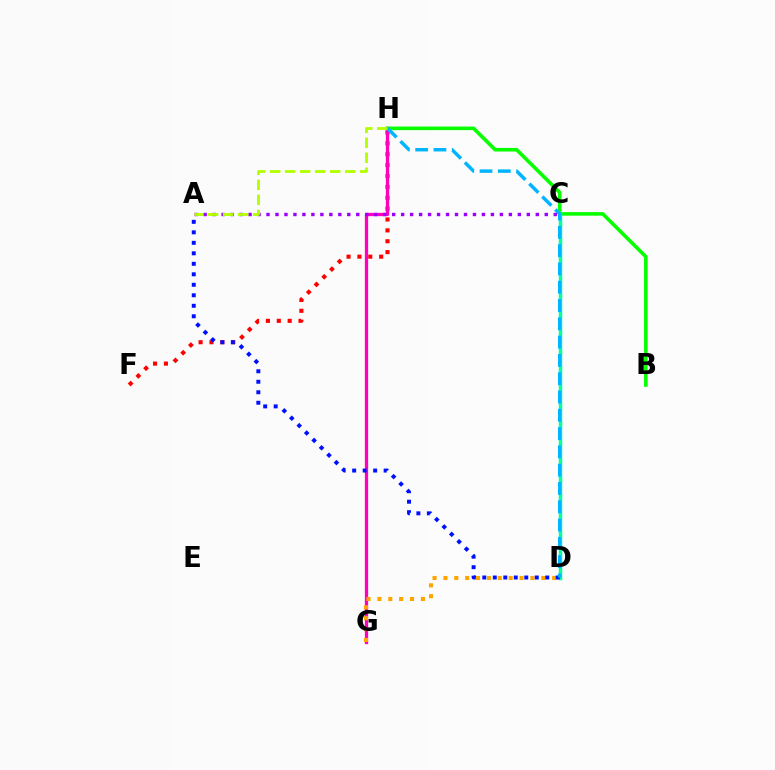{('F', 'H'): [{'color': '#ff0000', 'line_style': 'dotted', 'thickness': 2.96}], ('G', 'H'): [{'color': '#ff00bd', 'line_style': 'solid', 'thickness': 2.36}], ('B', 'H'): [{'color': '#08ff00', 'line_style': 'solid', 'thickness': 2.6}], ('D', 'G'): [{'color': '#ffa500', 'line_style': 'dotted', 'thickness': 2.95}], ('C', 'D'): [{'color': '#00ff9d', 'line_style': 'solid', 'thickness': 2.49}], ('A', 'D'): [{'color': '#0010ff', 'line_style': 'dotted', 'thickness': 2.85}], ('D', 'H'): [{'color': '#00b5ff', 'line_style': 'dashed', 'thickness': 2.49}], ('A', 'C'): [{'color': '#9b00ff', 'line_style': 'dotted', 'thickness': 2.44}], ('A', 'H'): [{'color': '#b3ff00', 'line_style': 'dashed', 'thickness': 2.04}]}